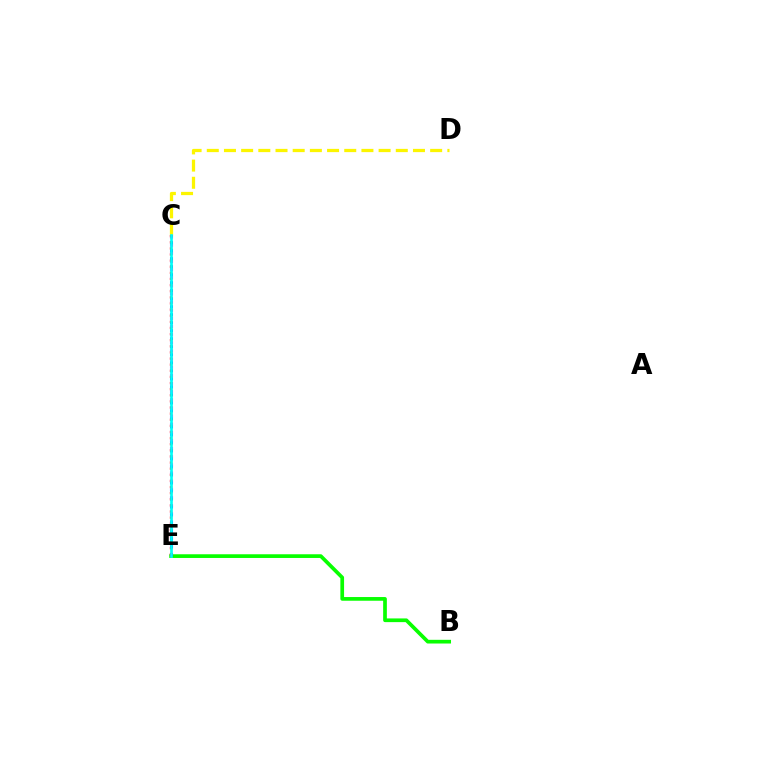{('B', 'E'): [{'color': '#08ff00', 'line_style': 'solid', 'thickness': 2.66}], ('C', 'D'): [{'color': '#fcf500', 'line_style': 'dashed', 'thickness': 2.33}], ('C', 'E'): [{'color': '#ee00ff', 'line_style': 'dotted', 'thickness': 2.21}, {'color': '#0010ff', 'line_style': 'dotted', 'thickness': 2.18}, {'color': '#ff0000', 'line_style': 'dotted', 'thickness': 1.66}, {'color': '#00fff6', 'line_style': 'solid', 'thickness': 1.94}]}